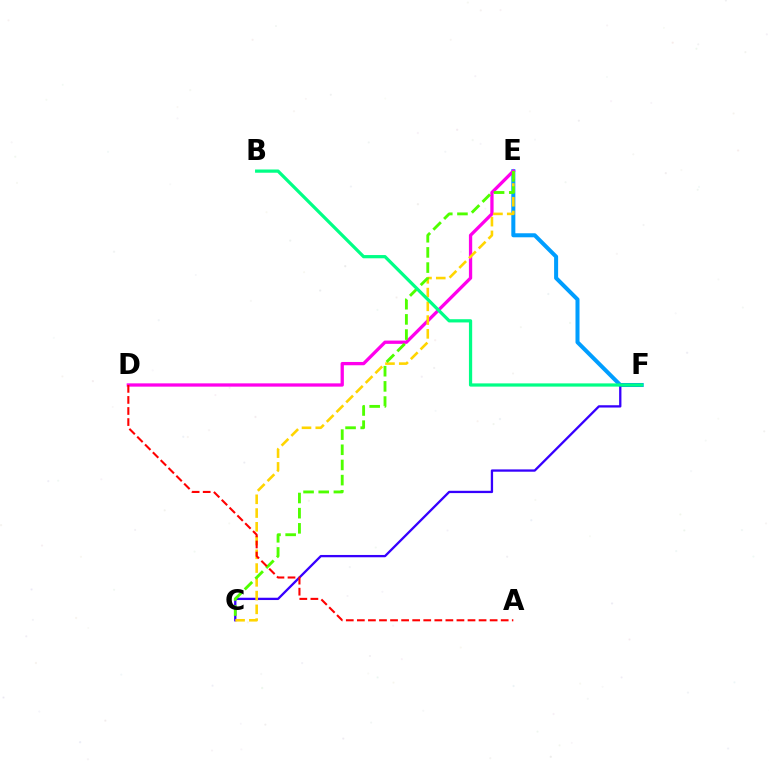{('E', 'F'): [{'color': '#009eff', 'line_style': 'solid', 'thickness': 2.9}], ('C', 'F'): [{'color': '#3700ff', 'line_style': 'solid', 'thickness': 1.66}], ('D', 'E'): [{'color': '#ff00ed', 'line_style': 'solid', 'thickness': 2.37}], ('C', 'E'): [{'color': '#ffd500', 'line_style': 'dashed', 'thickness': 1.87}, {'color': '#4fff00', 'line_style': 'dashed', 'thickness': 2.06}], ('A', 'D'): [{'color': '#ff0000', 'line_style': 'dashed', 'thickness': 1.5}], ('B', 'F'): [{'color': '#00ff86', 'line_style': 'solid', 'thickness': 2.33}]}